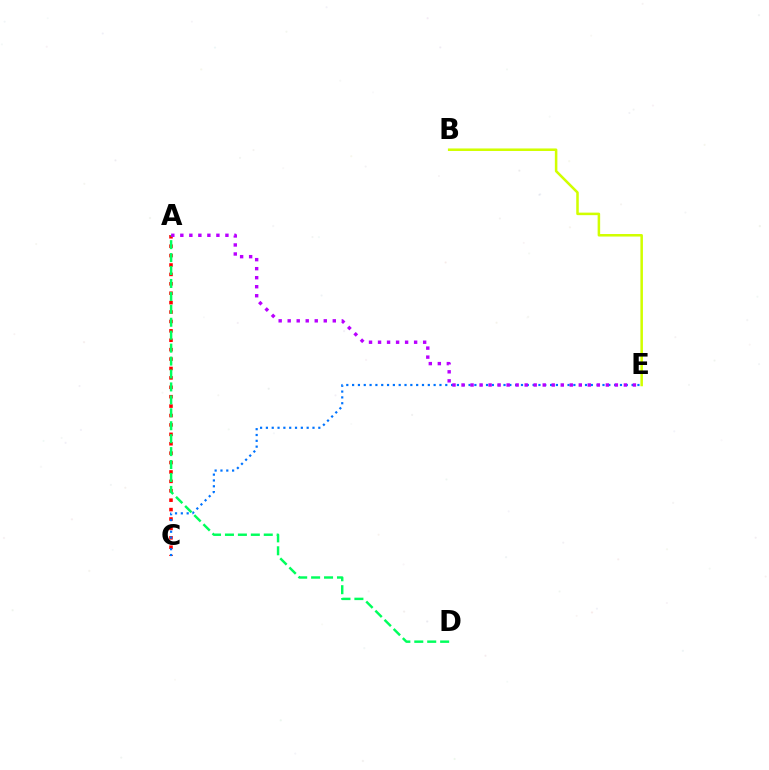{('A', 'C'): [{'color': '#ff0000', 'line_style': 'dotted', 'thickness': 2.56}], ('C', 'E'): [{'color': '#0074ff', 'line_style': 'dotted', 'thickness': 1.58}], ('A', 'D'): [{'color': '#00ff5c', 'line_style': 'dashed', 'thickness': 1.76}], ('A', 'E'): [{'color': '#b900ff', 'line_style': 'dotted', 'thickness': 2.45}], ('B', 'E'): [{'color': '#d1ff00', 'line_style': 'solid', 'thickness': 1.82}]}